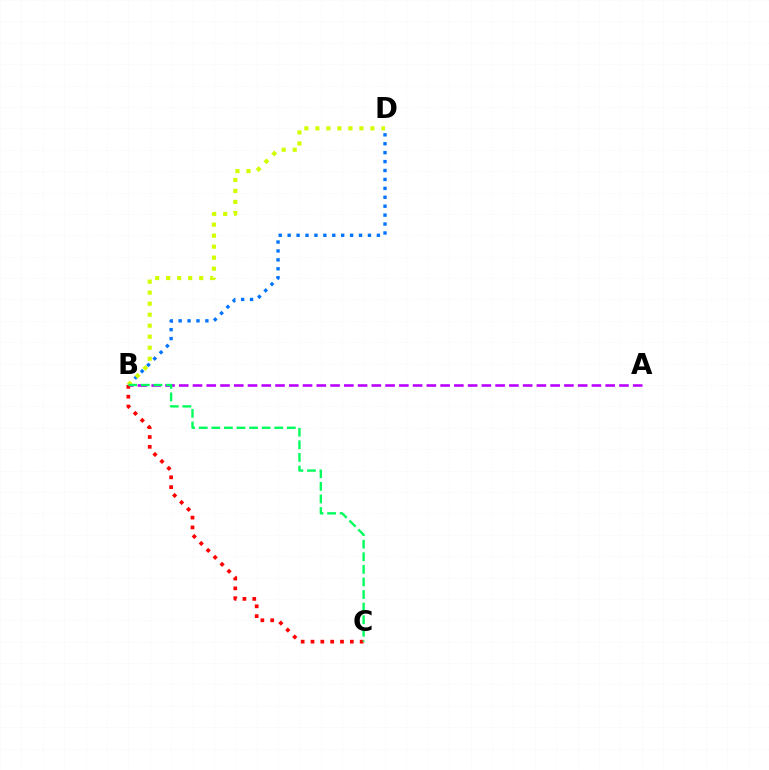{('A', 'B'): [{'color': '#b900ff', 'line_style': 'dashed', 'thickness': 1.87}], ('B', 'D'): [{'color': '#0074ff', 'line_style': 'dotted', 'thickness': 2.42}, {'color': '#d1ff00', 'line_style': 'dotted', 'thickness': 2.99}], ('B', 'C'): [{'color': '#ff0000', 'line_style': 'dotted', 'thickness': 2.67}, {'color': '#00ff5c', 'line_style': 'dashed', 'thickness': 1.71}]}